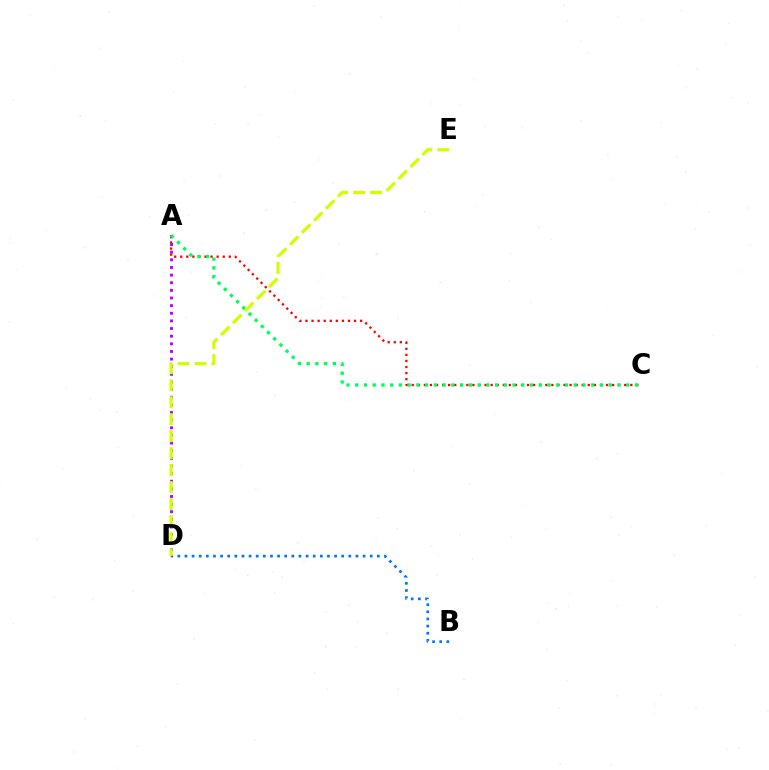{('B', 'D'): [{'color': '#0074ff', 'line_style': 'dotted', 'thickness': 1.94}], ('A', 'D'): [{'color': '#b900ff', 'line_style': 'dotted', 'thickness': 2.07}], ('A', 'C'): [{'color': '#ff0000', 'line_style': 'dotted', 'thickness': 1.65}, {'color': '#00ff5c', 'line_style': 'dotted', 'thickness': 2.38}], ('D', 'E'): [{'color': '#d1ff00', 'line_style': 'dashed', 'thickness': 2.31}]}